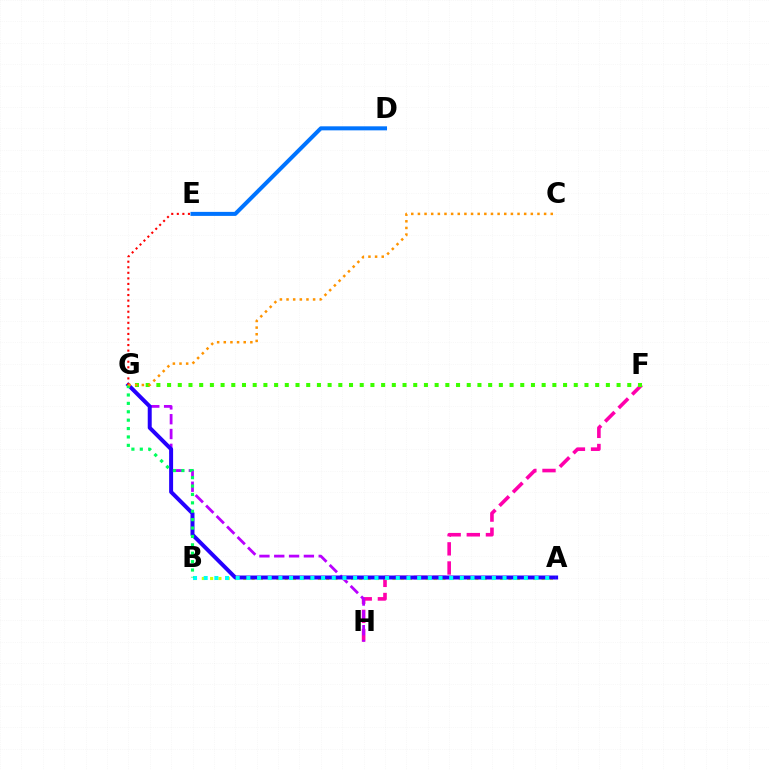{('F', 'H'): [{'color': '#ff00ac', 'line_style': 'dashed', 'thickness': 2.6}], ('G', 'H'): [{'color': '#b900ff', 'line_style': 'dashed', 'thickness': 2.01}], ('A', 'B'): [{'color': '#d1ff00', 'line_style': 'dotted', 'thickness': 2.25}, {'color': '#00fff6', 'line_style': 'dotted', 'thickness': 2.9}], ('A', 'G'): [{'color': '#2500ff', 'line_style': 'solid', 'thickness': 2.86}], ('B', 'G'): [{'color': '#00ff5c', 'line_style': 'dotted', 'thickness': 2.28}], ('D', 'E'): [{'color': '#0074ff', 'line_style': 'solid', 'thickness': 2.9}], ('F', 'G'): [{'color': '#3dff00', 'line_style': 'dotted', 'thickness': 2.91}], ('E', 'G'): [{'color': '#ff0000', 'line_style': 'dotted', 'thickness': 1.51}], ('C', 'G'): [{'color': '#ff9400', 'line_style': 'dotted', 'thickness': 1.8}]}